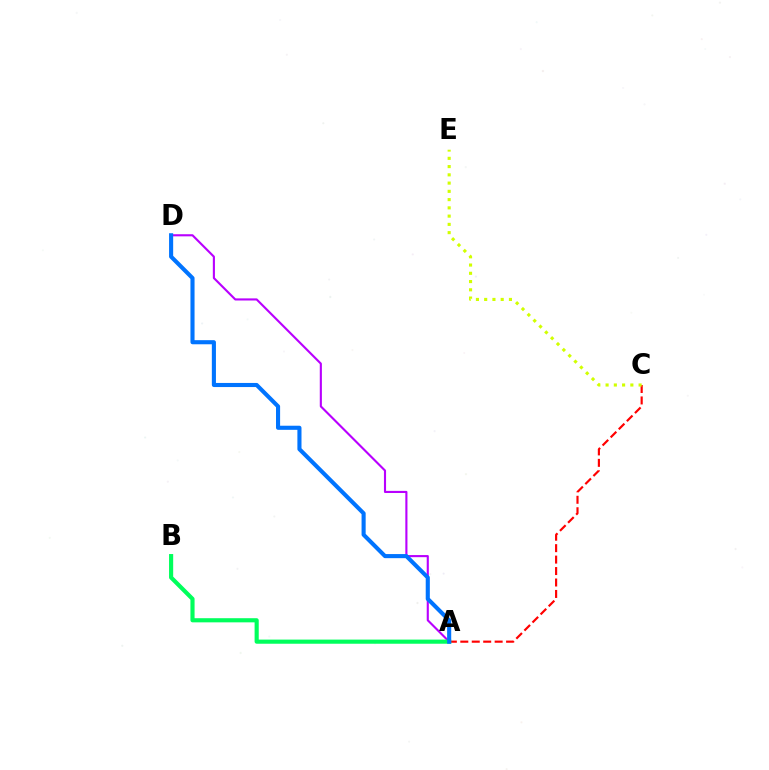{('A', 'D'): [{'color': '#b900ff', 'line_style': 'solid', 'thickness': 1.53}, {'color': '#0074ff', 'line_style': 'solid', 'thickness': 2.95}], ('A', 'C'): [{'color': '#ff0000', 'line_style': 'dashed', 'thickness': 1.56}], ('C', 'E'): [{'color': '#d1ff00', 'line_style': 'dotted', 'thickness': 2.24}], ('A', 'B'): [{'color': '#00ff5c', 'line_style': 'solid', 'thickness': 2.98}]}